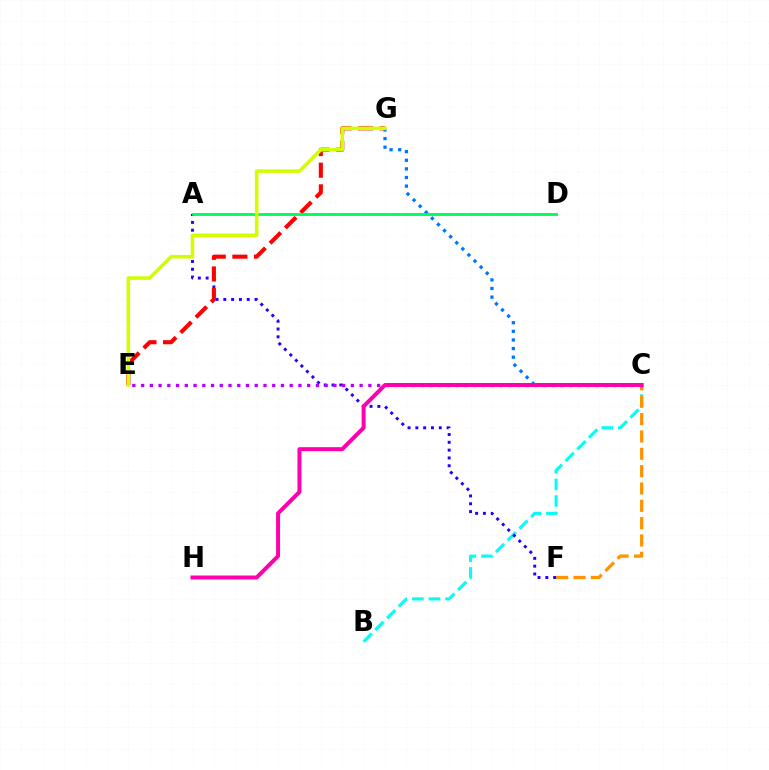{('B', 'C'): [{'color': '#00fff6', 'line_style': 'dashed', 'thickness': 2.25}], ('A', 'D'): [{'color': '#3dff00', 'line_style': 'solid', 'thickness': 1.84}, {'color': '#00ff5c', 'line_style': 'solid', 'thickness': 1.96}], ('C', 'F'): [{'color': '#ff9400', 'line_style': 'dashed', 'thickness': 2.35}], ('A', 'F'): [{'color': '#2500ff', 'line_style': 'dotted', 'thickness': 2.12}], ('C', 'E'): [{'color': '#b900ff', 'line_style': 'dotted', 'thickness': 2.37}], ('E', 'G'): [{'color': '#ff0000', 'line_style': 'dashed', 'thickness': 2.94}, {'color': '#d1ff00', 'line_style': 'solid', 'thickness': 2.57}], ('C', 'G'): [{'color': '#0074ff', 'line_style': 'dotted', 'thickness': 2.34}], ('C', 'H'): [{'color': '#ff00ac', 'line_style': 'solid', 'thickness': 2.87}]}